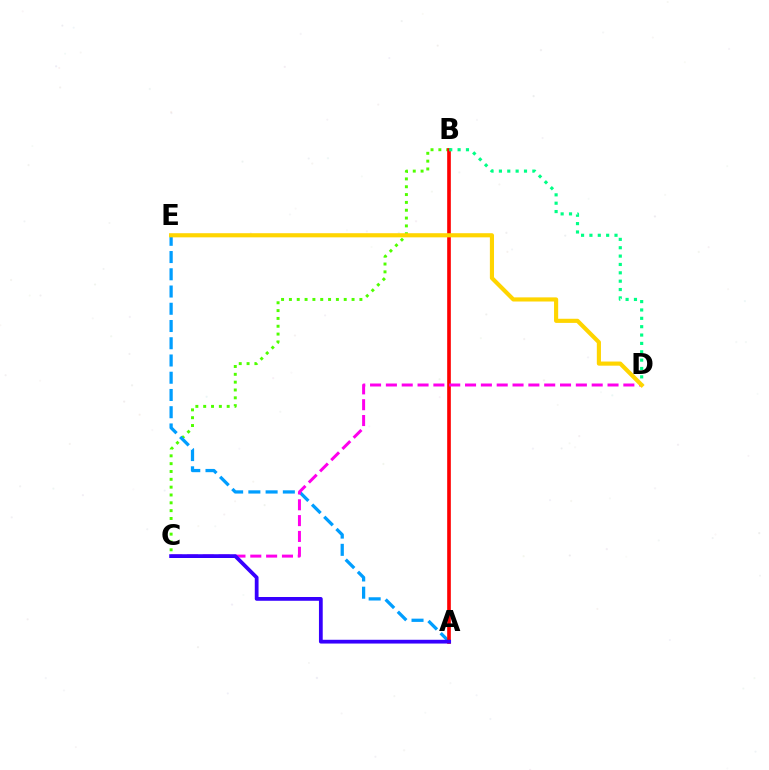{('B', 'C'): [{'color': '#4fff00', 'line_style': 'dotted', 'thickness': 2.13}], ('A', 'E'): [{'color': '#009eff', 'line_style': 'dashed', 'thickness': 2.34}], ('A', 'B'): [{'color': '#ff0000', 'line_style': 'solid', 'thickness': 2.63}], ('C', 'D'): [{'color': '#ff00ed', 'line_style': 'dashed', 'thickness': 2.15}], ('B', 'D'): [{'color': '#00ff86', 'line_style': 'dotted', 'thickness': 2.27}], ('A', 'C'): [{'color': '#3700ff', 'line_style': 'solid', 'thickness': 2.72}], ('D', 'E'): [{'color': '#ffd500', 'line_style': 'solid', 'thickness': 2.98}]}